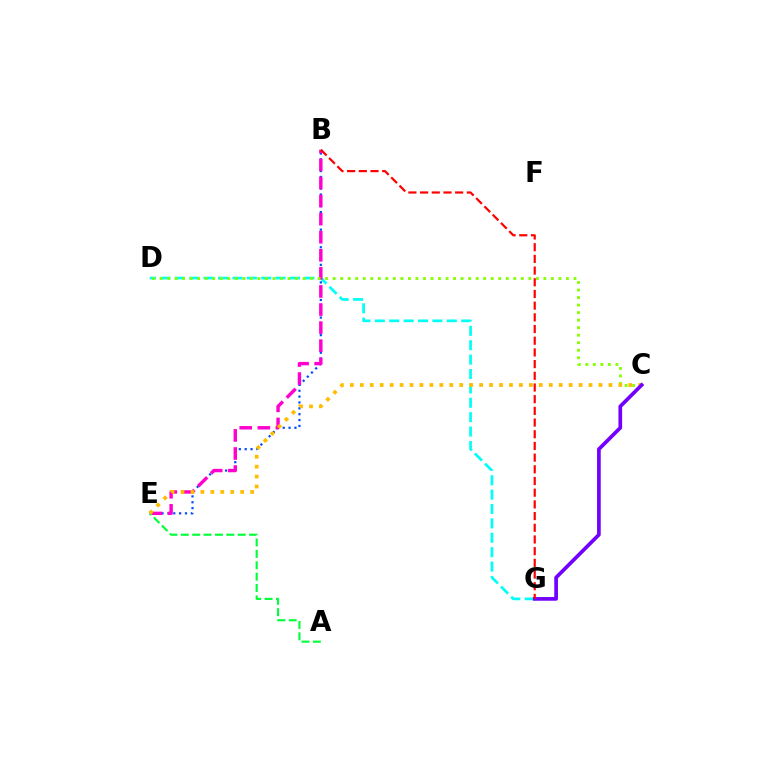{('B', 'E'): [{'color': '#004bff', 'line_style': 'dotted', 'thickness': 1.59}, {'color': '#ff00cf', 'line_style': 'dashed', 'thickness': 2.46}], ('D', 'G'): [{'color': '#00fff6', 'line_style': 'dashed', 'thickness': 1.95}], ('C', 'D'): [{'color': '#84ff00', 'line_style': 'dotted', 'thickness': 2.04}], ('A', 'E'): [{'color': '#00ff39', 'line_style': 'dashed', 'thickness': 1.55}], ('C', 'E'): [{'color': '#ffbd00', 'line_style': 'dotted', 'thickness': 2.7}], ('C', 'G'): [{'color': '#7200ff', 'line_style': 'solid', 'thickness': 2.66}], ('B', 'G'): [{'color': '#ff0000', 'line_style': 'dashed', 'thickness': 1.59}]}